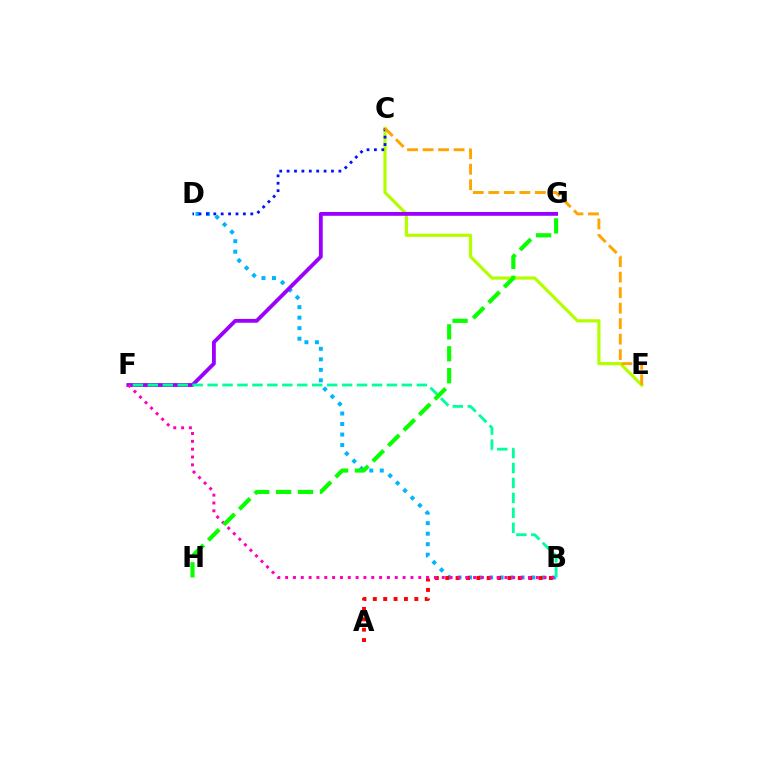{('B', 'D'): [{'color': '#00b5ff', 'line_style': 'dotted', 'thickness': 2.86}], ('C', 'E'): [{'color': '#b3ff00', 'line_style': 'solid', 'thickness': 2.31}, {'color': '#ffa500', 'line_style': 'dashed', 'thickness': 2.11}], ('C', 'D'): [{'color': '#0010ff', 'line_style': 'dotted', 'thickness': 2.01}], ('A', 'B'): [{'color': '#ff0000', 'line_style': 'dotted', 'thickness': 2.82}], ('F', 'G'): [{'color': '#9b00ff', 'line_style': 'solid', 'thickness': 2.75}], ('B', 'F'): [{'color': '#ff00bd', 'line_style': 'dotted', 'thickness': 2.13}, {'color': '#00ff9d', 'line_style': 'dashed', 'thickness': 2.03}], ('G', 'H'): [{'color': '#08ff00', 'line_style': 'dashed', 'thickness': 2.98}]}